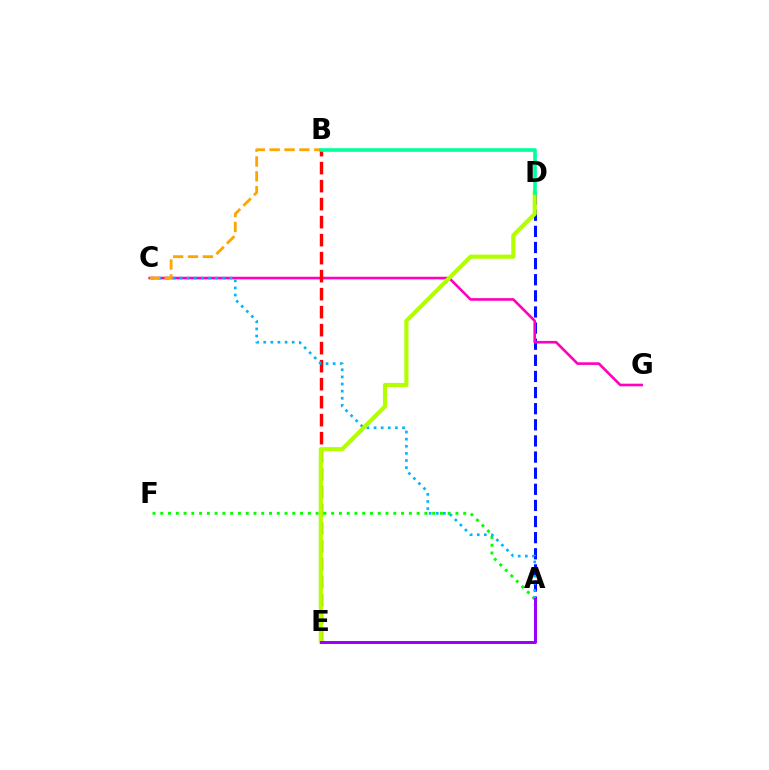{('A', 'D'): [{'color': '#0010ff', 'line_style': 'dashed', 'thickness': 2.19}], ('A', 'F'): [{'color': '#08ff00', 'line_style': 'dotted', 'thickness': 2.11}], ('C', 'G'): [{'color': '#ff00bd', 'line_style': 'solid', 'thickness': 1.89}], ('B', 'E'): [{'color': '#ff0000', 'line_style': 'dashed', 'thickness': 2.45}], ('A', 'C'): [{'color': '#00b5ff', 'line_style': 'dotted', 'thickness': 1.93}], ('D', 'E'): [{'color': '#b3ff00', 'line_style': 'solid', 'thickness': 2.98}], ('A', 'E'): [{'color': '#9b00ff', 'line_style': 'solid', 'thickness': 2.16}], ('B', 'C'): [{'color': '#ffa500', 'line_style': 'dashed', 'thickness': 2.02}], ('B', 'D'): [{'color': '#00ff9d', 'line_style': 'solid', 'thickness': 2.62}]}